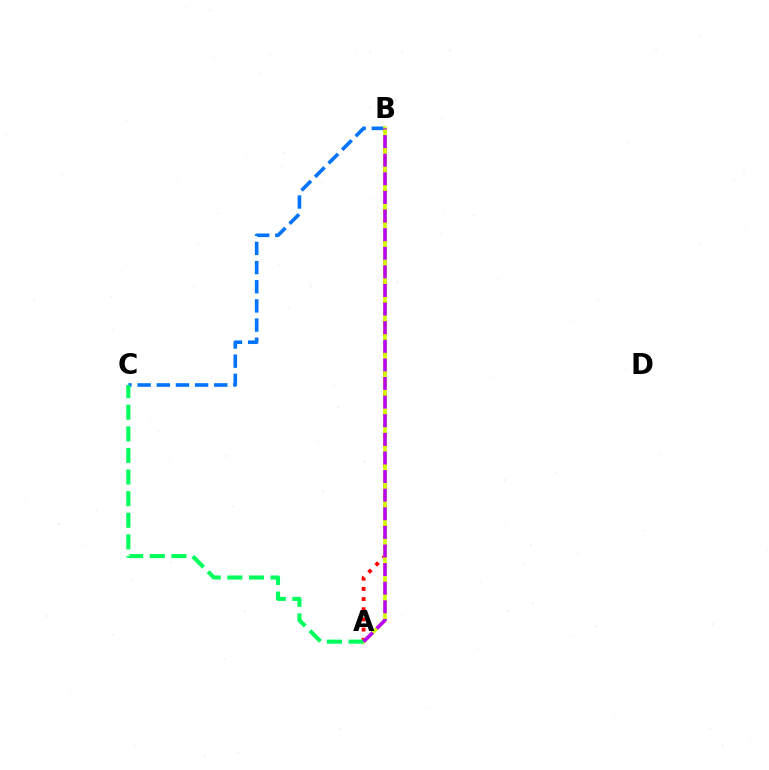{('A', 'B'): [{'color': '#ff0000', 'line_style': 'dotted', 'thickness': 2.76}, {'color': '#d1ff00', 'line_style': 'solid', 'thickness': 2.65}, {'color': '#b900ff', 'line_style': 'dashed', 'thickness': 2.53}], ('B', 'C'): [{'color': '#0074ff', 'line_style': 'dashed', 'thickness': 2.6}], ('A', 'C'): [{'color': '#00ff5c', 'line_style': 'dashed', 'thickness': 2.94}]}